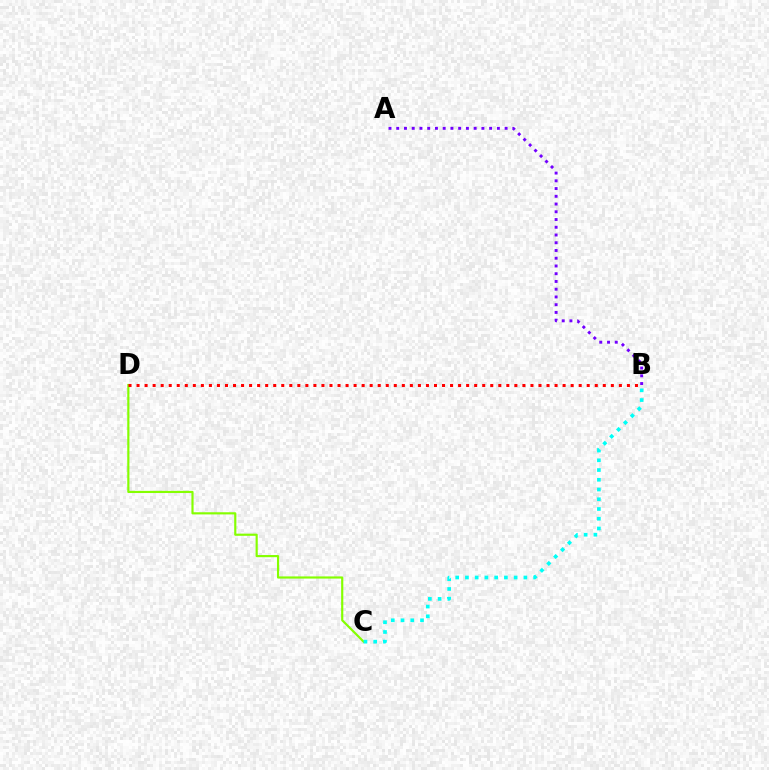{('A', 'B'): [{'color': '#7200ff', 'line_style': 'dotted', 'thickness': 2.1}], ('C', 'D'): [{'color': '#84ff00', 'line_style': 'solid', 'thickness': 1.56}], ('B', 'D'): [{'color': '#ff0000', 'line_style': 'dotted', 'thickness': 2.18}], ('B', 'C'): [{'color': '#00fff6', 'line_style': 'dotted', 'thickness': 2.65}]}